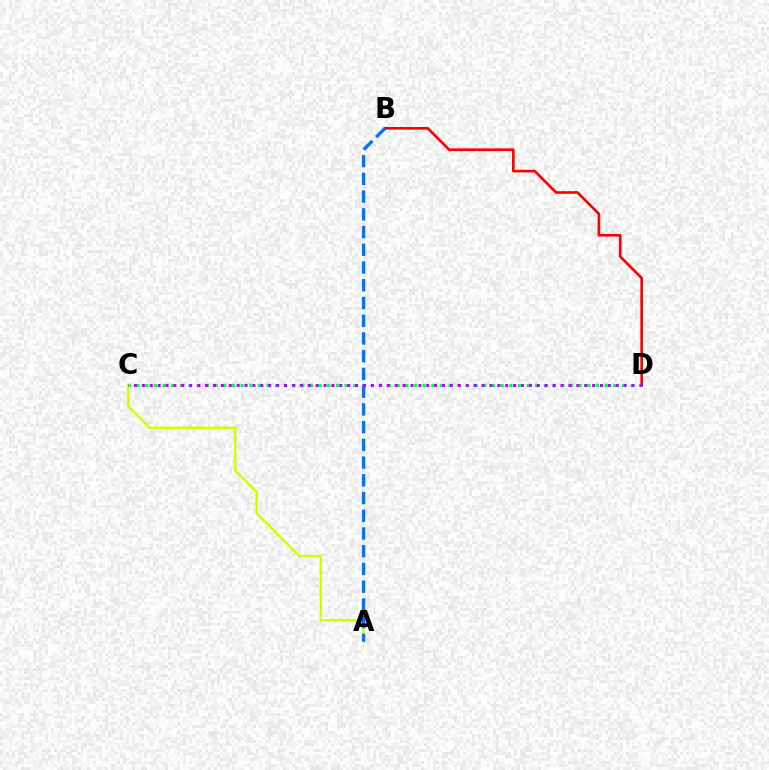{('C', 'D'): [{'color': '#00ff5c', 'line_style': 'dotted', 'thickness': 2.36}, {'color': '#b900ff', 'line_style': 'dotted', 'thickness': 2.15}], ('B', 'D'): [{'color': '#ff0000', 'line_style': 'solid', 'thickness': 1.91}], ('A', 'C'): [{'color': '#d1ff00', 'line_style': 'solid', 'thickness': 1.76}], ('A', 'B'): [{'color': '#0074ff', 'line_style': 'dashed', 'thickness': 2.41}]}